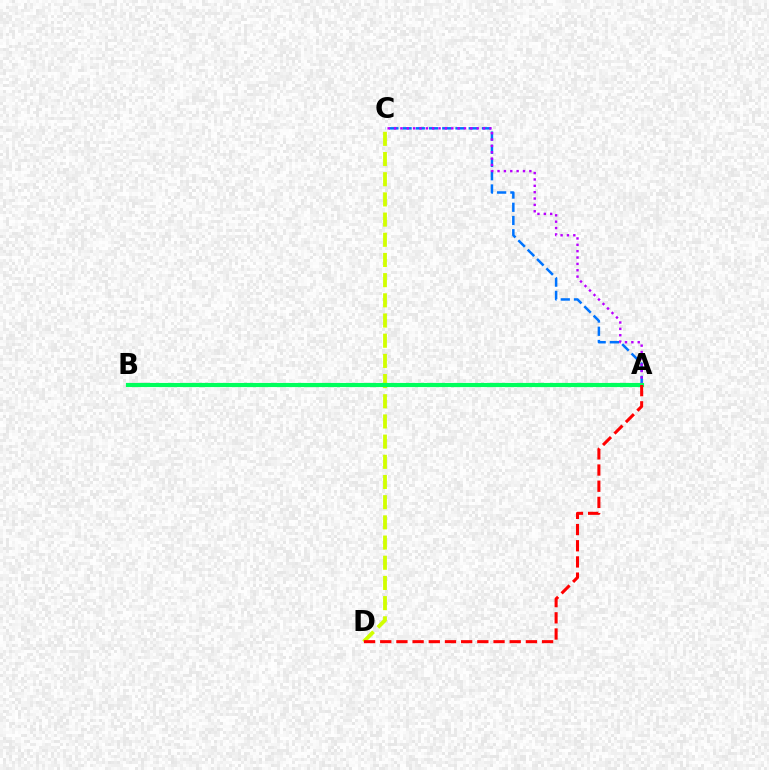{('A', 'C'): [{'color': '#0074ff', 'line_style': 'dashed', 'thickness': 1.8}, {'color': '#b900ff', 'line_style': 'dotted', 'thickness': 1.73}], ('C', 'D'): [{'color': '#d1ff00', 'line_style': 'dashed', 'thickness': 2.74}], ('A', 'B'): [{'color': '#00ff5c', 'line_style': 'solid', 'thickness': 2.98}], ('A', 'D'): [{'color': '#ff0000', 'line_style': 'dashed', 'thickness': 2.2}]}